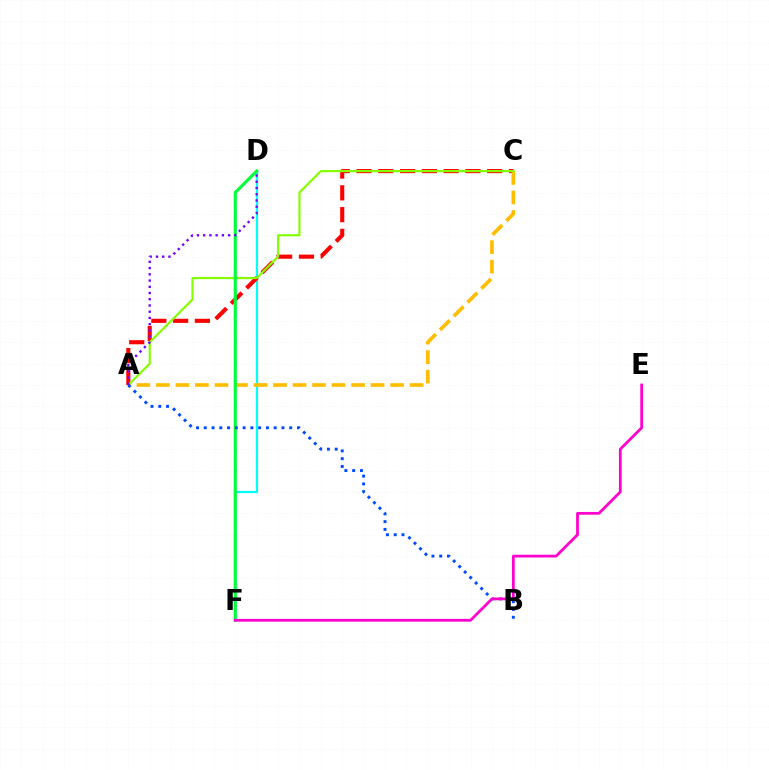{('D', 'F'): [{'color': '#00fff6', 'line_style': 'solid', 'thickness': 1.58}, {'color': '#00ff39', 'line_style': 'solid', 'thickness': 2.25}], ('A', 'C'): [{'color': '#ff0000', 'line_style': 'dashed', 'thickness': 2.96}, {'color': '#ffbd00', 'line_style': 'dashed', 'thickness': 2.65}, {'color': '#84ff00', 'line_style': 'solid', 'thickness': 1.57}], ('A', 'B'): [{'color': '#004bff', 'line_style': 'dotted', 'thickness': 2.11}], ('A', 'D'): [{'color': '#7200ff', 'line_style': 'dotted', 'thickness': 1.69}], ('E', 'F'): [{'color': '#ff00cf', 'line_style': 'solid', 'thickness': 1.99}]}